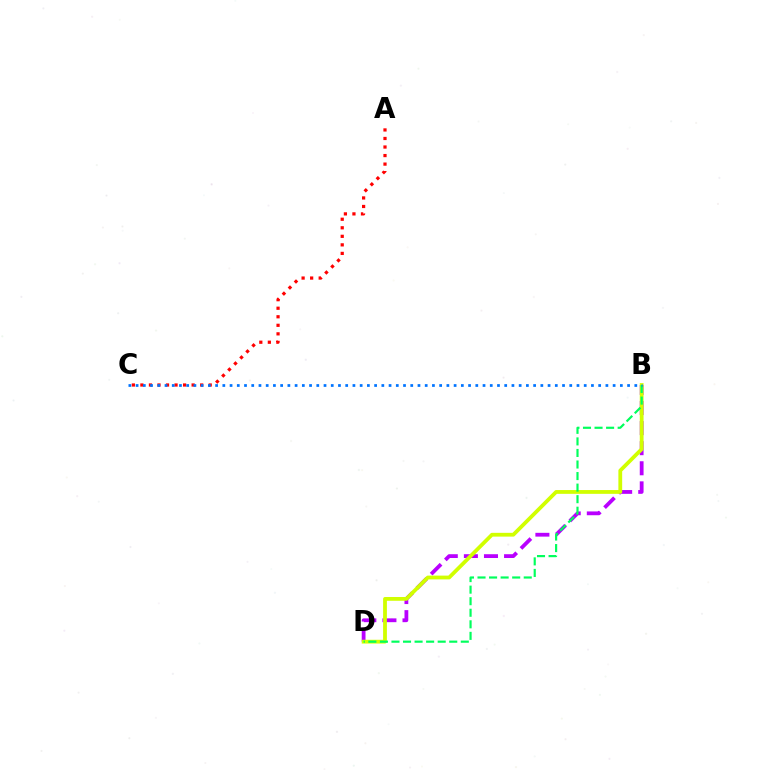{('B', 'D'): [{'color': '#b900ff', 'line_style': 'dashed', 'thickness': 2.73}, {'color': '#d1ff00', 'line_style': 'solid', 'thickness': 2.73}, {'color': '#00ff5c', 'line_style': 'dashed', 'thickness': 1.57}], ('A', 'C'): [{'color': '#ff0000', 'line_style': 'dotted', 'thickness': 2.32}], ('B', 'C'): [{'color': '#0074ff', 'line_style': 'dotted', 'thickness': 1.96}]}